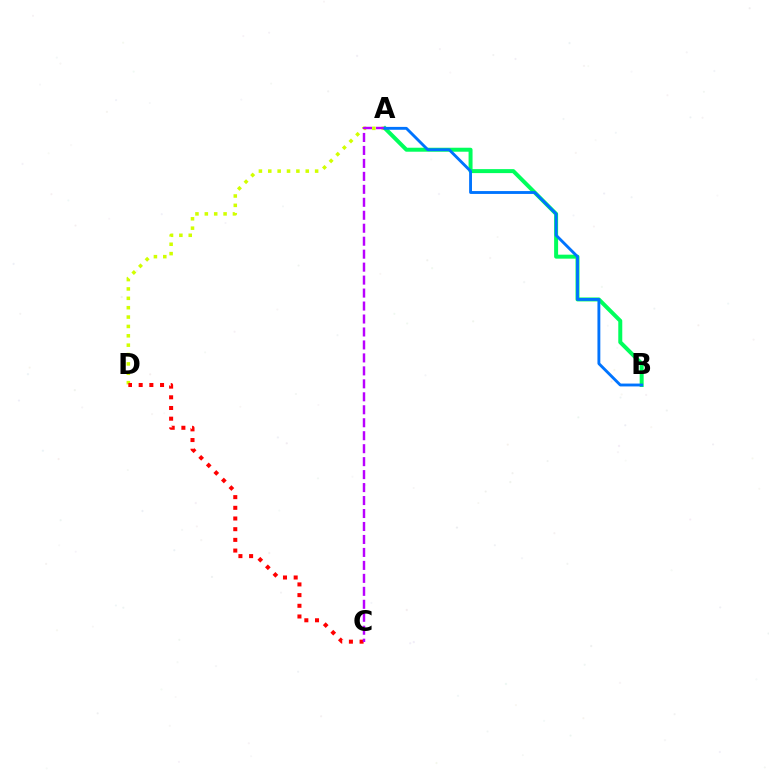{('A', 'D'): [{'color': '#d1ff00', 'line_style': 'dotted', 'thickness': 2.55}], ('C', 'D'): [{'color': '#ff0000', 'line_style': 'dotted', 'thickness': 2.9}], ('A', 'B'): [{'color': '#00ff5c', 'line_style': 'solid', 'thickness': 2.87}, {'color': '#0074ff', 'line_style': 'solid', 'thickness': 2.07}], ('A', 'C'): [{'color': '#b900ff', 'line_style': 'dashed', 'thickness': 1.76}]}